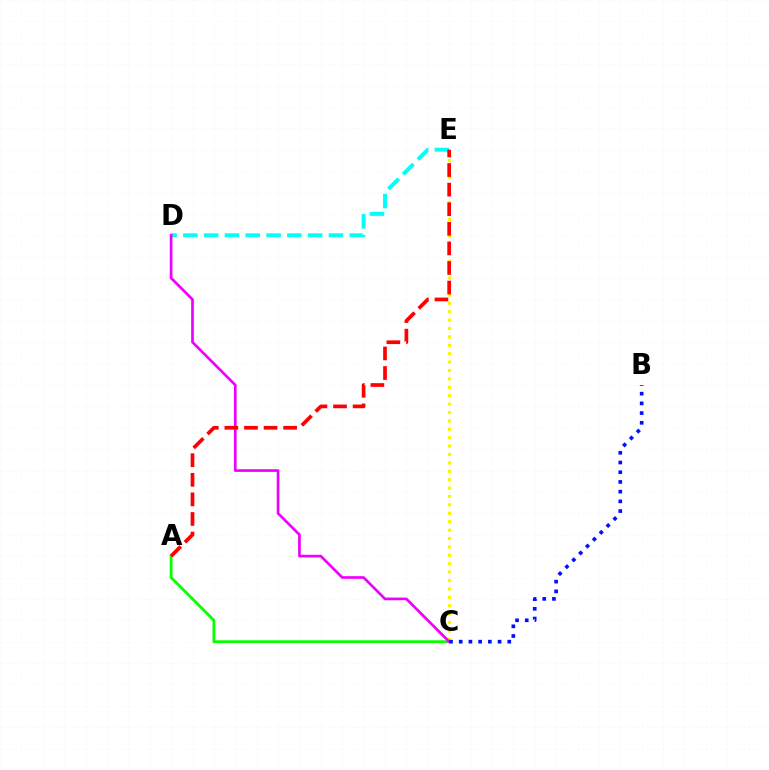{('D', 'E'): [{'color': '#00fff6', 'line_style': 'dashed', 'thickness': 2.83}], ('C', 'E'): [{'color': '#fcf500', 'line_style': 'dotted', 'thickness': 2.28}], ('A', 'C'): [{'color': '#08ff00', 'line_style': 'solid', 'thickness': 2.0}], ('C', 'D'): [{'color': '#ee00ff', 'line_style': 'solid', 'thickness': 1.94}], ('A', 'E'): [{'color': '#ff0000', 'line_style': 'dashed', 'thickness': 2.66}], ('B', 'C'): [{'color': '#0010ff', 'line_style': 'dotted', 'thickness': 2.64}]}